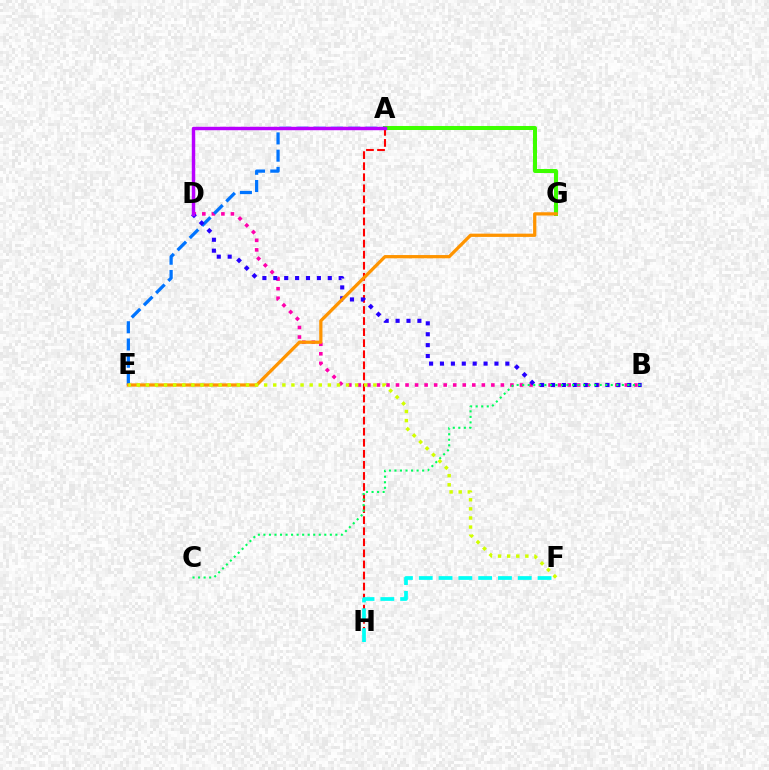{('A', 'G'): [{'color': '#3dff00', 'line_style': 'solid', 'thickness': 2.89}], ('A', 'H'): [{'color': '#ff0000', 'line_style': 'dashed', 'thickness': 1.5}], ('F', 'H'): [{'color': '#00fff6', 'line_style': 'dashed', 'thickness': 2.69}], ('B', 'D'): [{'color': '#ff00ac', 'line_style': 'dotted', 'thickness': 2.59}, {'color': '#2500ff', 'line_style': 'dotted', 'thickness': 2.96}], ('A', 'E'): [{'color': '#0074ff', 'line_style': 'dashed', 'thickness': 2.34}], ('A', 'D'): [{'color': '#b900ff', 'line_style': 'solid', 'thickness': 2.47}], ('E', 'G'): [{'color': '#ff9400', 'line_style': 'solid', 'thickness': 2.35}], ('B', 'C'): [{'color': '#00ff5c', 'line_style': 'dotted', 'thickness': 1.5}], ('E', 'F'): [{'color': '#d1ff00', 'line_style': 'dotted', 'thickness': 2.47}]}